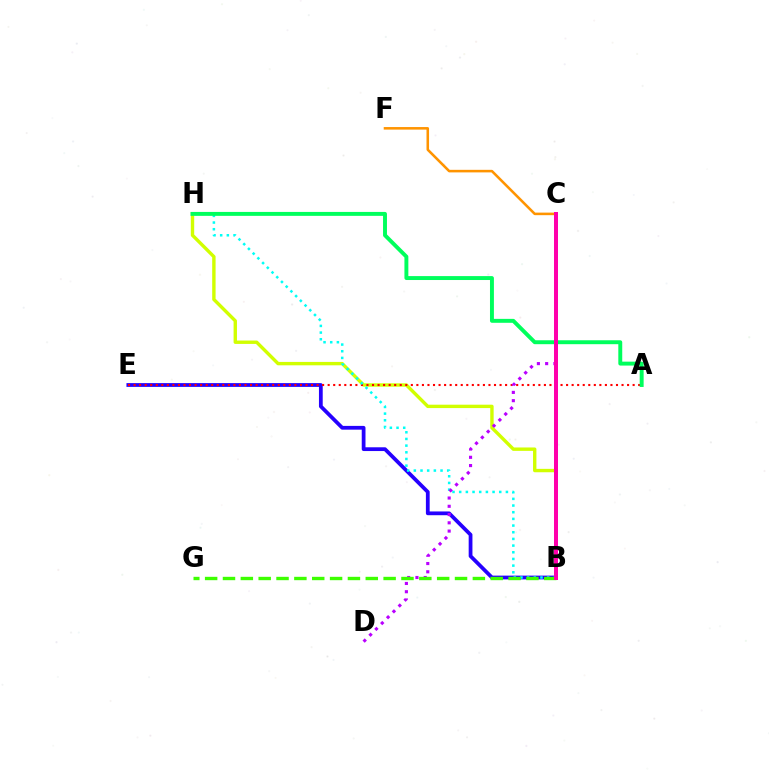{('B', 'H'): [{'color': '#d1ff00', 'line_style': 'solid', 'thickness': 2.44}, {'color': '#00fff6', 'line_style': 'dotted', 'thickness': 1.81}], ('B', 'E'): [{'color': '#2500ff', 'line_style': 'solid', 'thickness': 2.71}], ('B', 'F'): [{'color': '#ff9400', 'line_style': 'solid', 'thickness': 1.84}], ('A', 'E'): [{'color': '#ff0000', 'line_style': 'dotted', 'thickness': 1.51}], ('B', 'C'): [{'color': '#0074ff', 'line_style': 'dashed', 'thickness': 2.66}, {'color': '#ff00ac', 'line_style': 'solid', 'thickness': 2.87}], ('C', 'D'): [{'color': '#b900ff', 'line_style': 'dotted', 'thickness': 2.25}], ('B', 'G'): [{'color': '#3dff00', 'line_style': 'dashed', 'thickness': 2.42}], ('A', 'H'): [{'color': '#00ff5c', 'line_style': 'solid', 'thickness': 2.83}]}